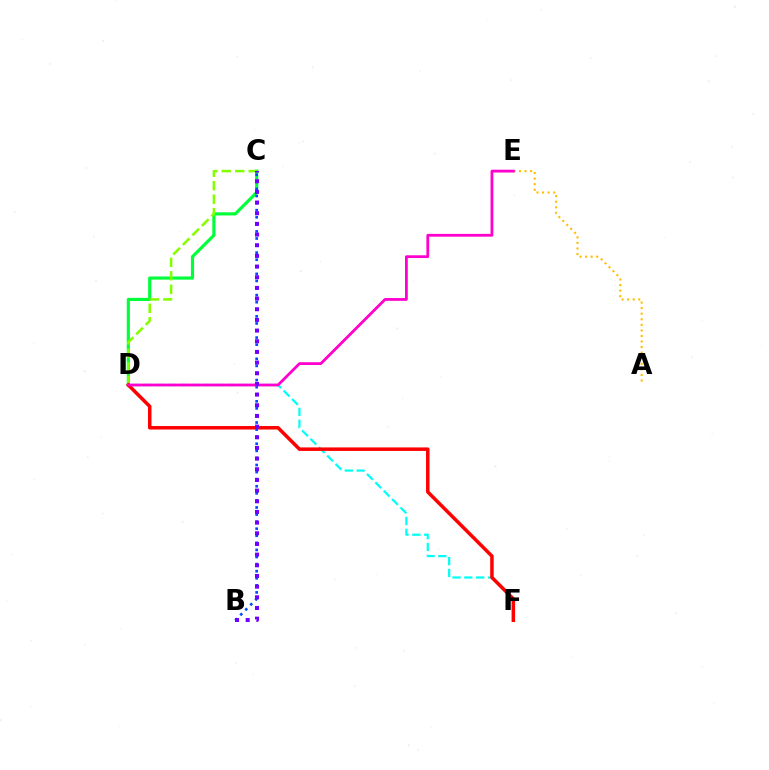{('C', 'D'): [{'color': '#00ff39', 'line_style': 'solid', 'thickness': 2.27}, {'color': '#84ff00', 'line_style': 'dashed', 'thickness': 1.83}], ('A', 'E'): [{'color': '#ffbd00', 'line_style': 'dotted', 'thickness': 1.51}], ('D', 'F'): [{'color': '#00fff6', 'line_style': 'dashed', 'thickness': 1.61}, {'color': '#ff0000', 'line_style': 'solid', 'thickness': 2.53}], ('B', 'C'): [{'color': '#004bff', 'line_style': 'dotted', 'thickness': 1.92}, {'color': '#7200ff', 'line_style': 'dotted', 'thickness': 2.9}], ('D', 'E'): [{'color': '#ff00cf', 'line_style': 'solid', 'thickness': 2.01}]}